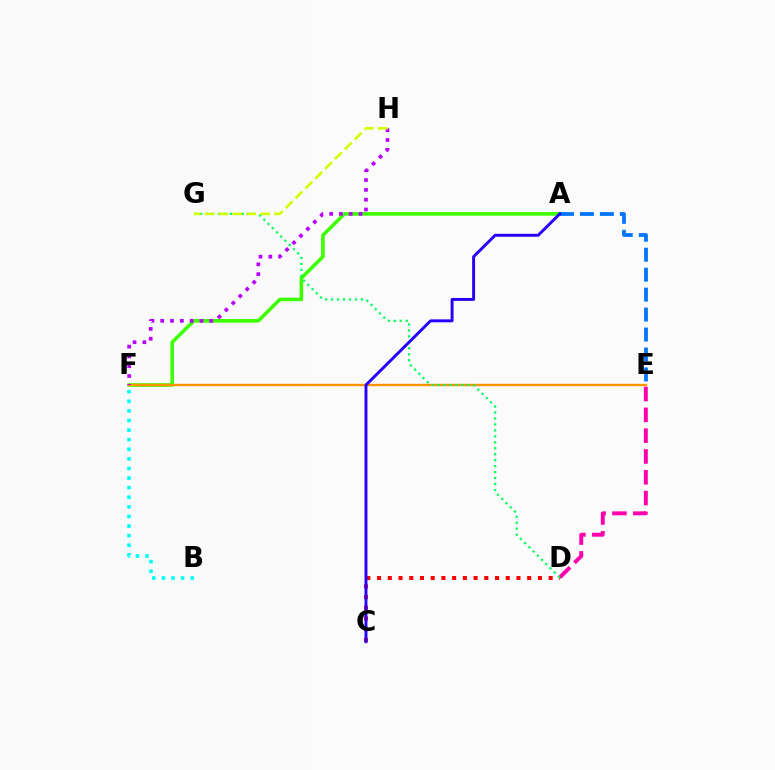{('C', 'D'): [{'color': '#ff0000', 'line_style': 'dotted', 'thickness': 2.91}], ('A', 'F'): [{'color': '#3dff00', 'line_style': 'solid', 'thickness': 2.58}], ('E', 'F'): [{'color': '#ff9400', 'line_style': 'solid', 'thickness': 1.71}], ('A', 'E'): [{'color': '#0074ff', 'line_style': 'dashed', 'thickness': 2.71}], ('D', 'E'): [{'color': '#ff00ac', 'line_style': 'dashed', 'thickness': 2.83}], ('B', 'F'): [{'color': '#00fff6', 'line_style': 'dotted', 'thickness': 2.61}], ('D', 'G'): [{'color': '#00ff5c', 'line_style': 'dotted', 'thickness': 1.62}], ('A', 'C'): [{'color': '#2500ff', 'line_style': 'solid', 'thickness': 2.11}], ('F', 'H'): [{'color': '#b900ff', 'line_style': 'dotted', 'thickness': 2.66}], ('G', 'H'): [{'color': '#d1ff00', 'line_style': 'dashed', 'thickness': 1.89}]}